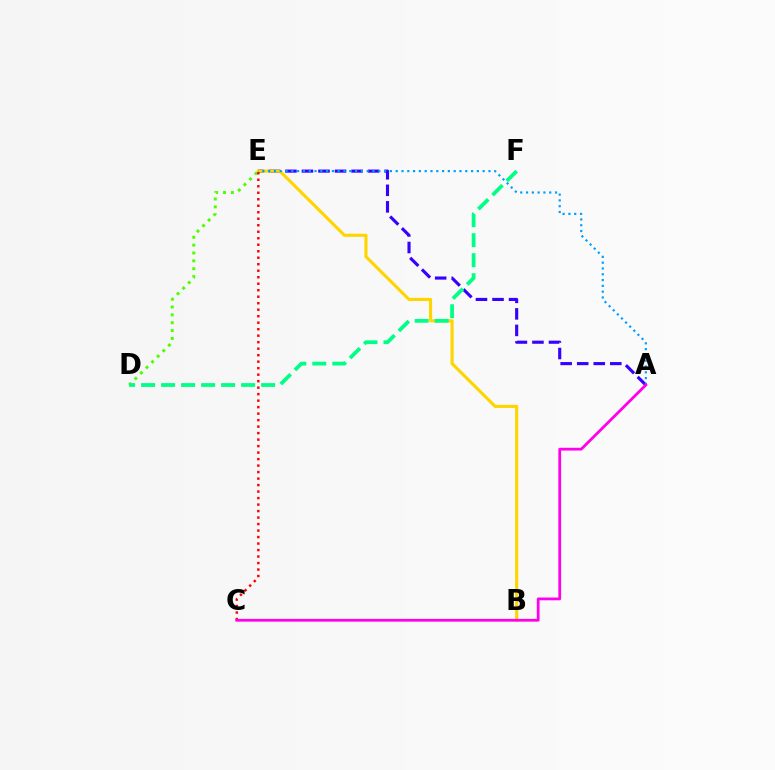{('A', 'E'): [{'color': '#3700ff', 'line_style': 'dashed', 'thickness': 2.25}, {'color': '#009eff', 'line_style': 'dotted', 'thickness': 1.58}], ('D', 'E'): [{'color': '#4fff00', 'line_style': 'dotted', 'thickness': 2.14}], ('B', 'E'): [{'color': '#ffd500', 'line_style': 'solid', 'thickness': 2.25}], ('C', 'E'): [{'color': '#ff0000', 'line_style': 'dotted', 'thickness': 1.76}], ('A', 'C'): [{'color': '#ff00ed', 'line_style': 'solid', 'thickness': 1.99}], ('D', 'F'): [{'color': '#00ff86', 'line_style': 'dashed', 'thickness': 2.72}]}